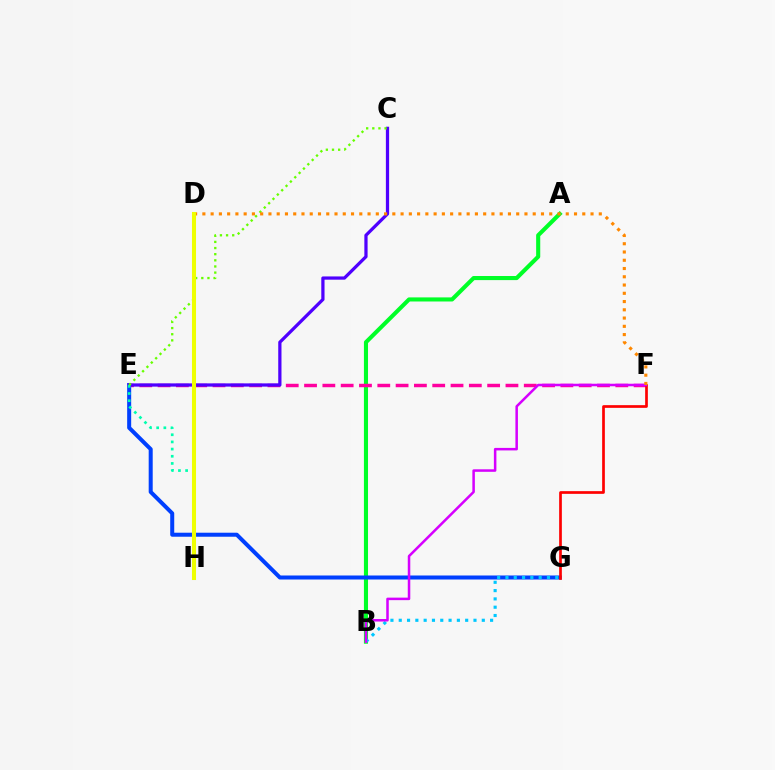{('A', 'B'): [{'color': '#00ff27', 'line_style': 'solid', 'thickness': 2.95}], ('E', 'F'): [{'color': '#ff00a0', 'line_style': 'dashed', 'thickness': 2.49}], ('E', 'G'): [{'color': '#003fff', 'line_style': 'solid', 'thickness': 2.89}], ('C', 'E'): [{'color': '#4f00ff', 'line_style': 'solid', 'thickness': 2.33}, {'color': '#66ff00', 'line_style': 'dotted', 'thickness': 1.67}], ('B', 'G'): [{'color': '#00c7ff', 'line_style': 'dotted', 'thickness': 2.26}], ('F', 'G'): [{'color': '#ff0000', 'line_style': 'solid', 'thickness': 1.94}], ('E', 'H'): [{'color': '#00ffaf', 'line_style': 'dotted', 'thickness': 1.95}], ('B', 'F'): [{'color': '#d600ff', 'line_style': 'solid', 'thickness': 1.82}], ('D', 'F'): [{'color': '#ff8800', 'line_style': 'dotted', 'thickness': 2.24}], ('D', 'H'): [{'color': '#eeff00', 'line_style': 'solid', 'thickness': 2.92}]}